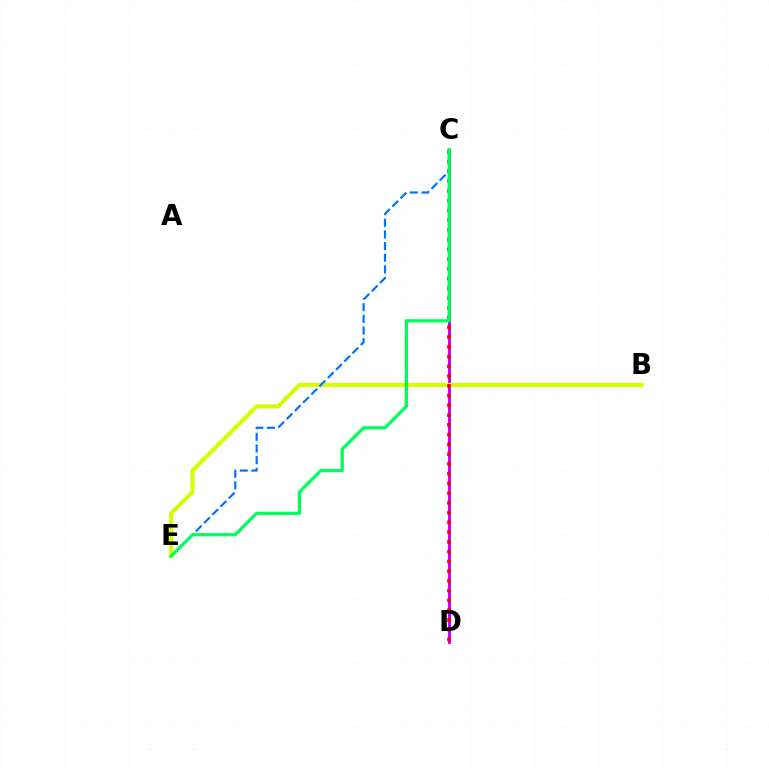{('C', 'D'): [{'color': '#b900ff', 'line_style': 'solid', 'thickness': 2.07}, {'color': '#ff0000', 'line_style': 'dotted', 'thickness': 2.65}], ('B', 'E'): [{'color': '#d1ff00', 'line_style': 'solid', 'thickness': 2.93}], ('C', 'E'): [{'color': '#0074ff', 'line_style': 'dashed', 'thickness': 1.58}, {'color': '#00ff5c', 'line_style': 'solid', 'thickness': 2.33}]}